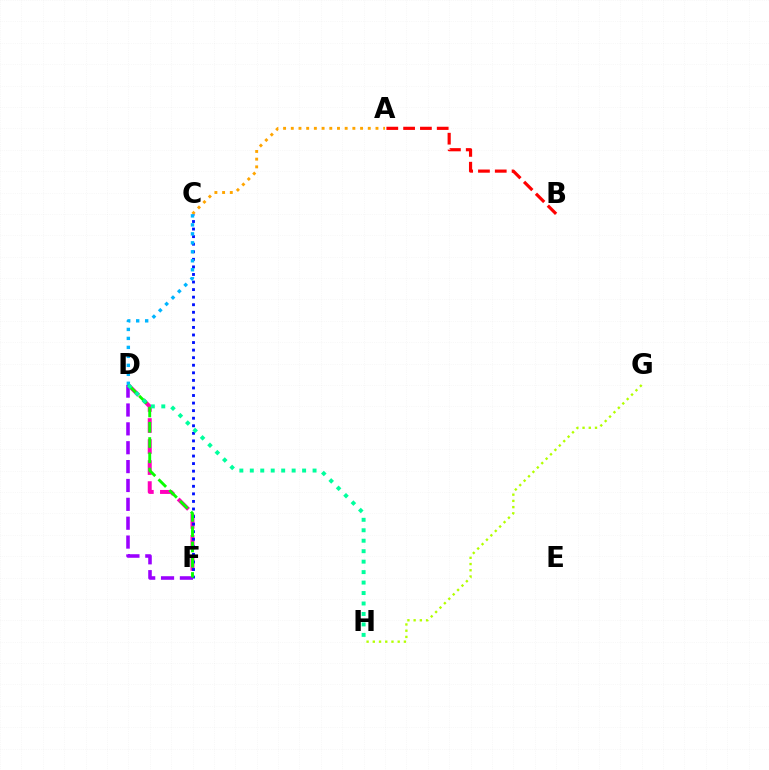{('D', 'F'): [{'color': '#ff00bd', 'line_style': 'dashed', 'thickness': 2.86}, {'color': '#9b00ff', 'line_style': 'dashed', 'thickness': 2.56}, {'color': '#08ff00', 'line_style': 'dashed', 'thickness': 2.07}], ('C', 'F'): [{'color': '#0010ff', 'line_style': 'dotted', 'thickness': 2.06}], ('A', 'C'): [{'color': '#ffa500', 'line_style': 'dotted', 'thickness': 2.09}], ('G', 'H'): [{'color': '#b3ff00', 'line_style': 'dotted', 'thickness': 1.69}], ('C', 'D'): [{'color': '#00b5ff', 'line_style': 'dotted', 'thickness': 2.44}], ('A', 'B'): [{'color': '#ff0000', 'line_style': 'dashed', 'thickness': 2.28}], ('D', 'H'): [{'color': '#00ff9d', 'line_style': 'dotted', 'thickness': 2.84}]}